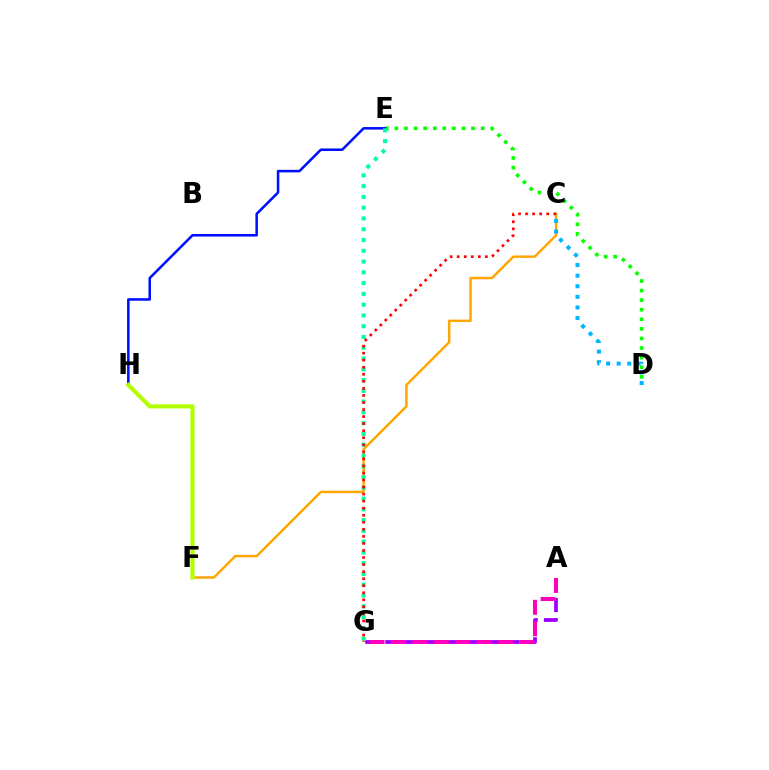{('D', 'E'): [{'color': '#08ff00', 'line_style': 'dotted', 'thickness': 2.6}], ('C', 'F'): [{'color': '#ffa500', 'line_style': 'solid', 'thickness': 1.76}], ('A', 'G'): [{'color': '#9b00ff', 'line_style': 'dashed', 'thickness': 2.73}, {'color': '#ff00bd', 'line_style': 'dashed', 'thickness': 2.91}], ('E', 'H'): [{'color': '#0010ff', 'line_style': 'solid', 'thickness': 1.84}], ('E', 'G'): [{'color': '#00ff9d', 'line_style': 'dotted', 'thickness': 2.93}], ('C', 'G'): [{'color': '#ff0000', 'line_style': 'dotted', 'thickness': 1.91}], ('F', 'H'): [{'color': '#b3ff00', 'line_style': 'solid', 'thickness': 2.97}], ('C', 'D'): [{'color': '#00b5ff', 'line_style': 'dotted', 'thickness': 2.88}]}